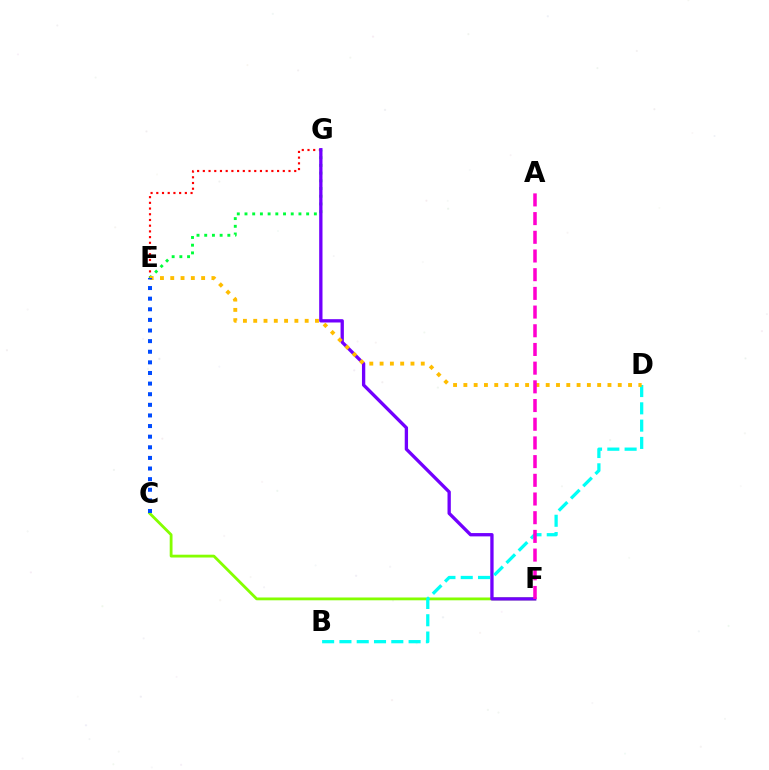{('C', 'F'): [{'color': '#84ff00', 'line_style': 'solid', 'thickness': 2.02}], ('E', 'G'): [{'color': '#ff0000', 'line_style': 'dotted', 'thickness': 1.55}, {'color': '#00ff39', 'line_style': 'dotted', 'thickness': 2.09}], ('F', 'G'): [{'color': '#7200ff', 'line_style': 'solid', 'thickness': 2.39}], ('B', 'D'): [{'color': '#00fff6', 'line_style': 'dashed', 'thickness': 2.35}], ('D', 'E'): [{'color': '#ffbd00', 'line_style': 'dotted', 'thickness': 2.8}], ('C', 'E'): [{'color': '#004bff', 'line_style': 'dotted', 'thickness': 2.88}], ('A', 'F'): [{'color': '#ff00cf', 'line_style': 'dashed', 'thickness': 2.54}]}